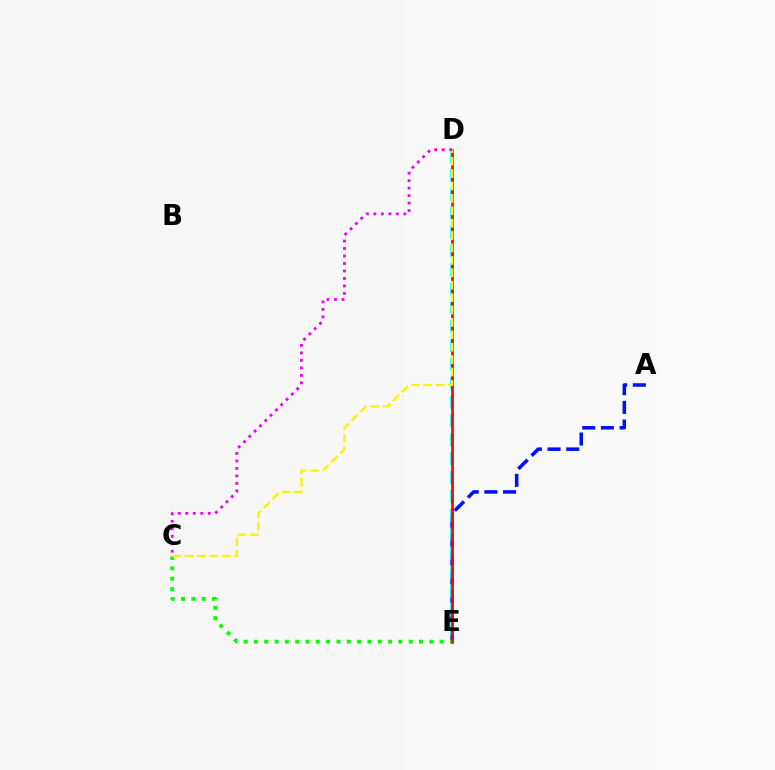{('A', 'E'): [{'color': '#0010ff', 'line_style': 'dashed', 'thickness': 2.54}], ('D', 'E'): [{'color': '#00fff6', 'line_style': 'dashed', 'thickness': 2.57}, {'color': '#ff0000', 'line_style': 'solid', 'thickness': 1.9}], ('C', 'E'): [{'color': '#08ff00', 'line_style': 'dotted', 'thickness': 2.8}], ('C', 'D'): [{'color': '#fcf500', 'line_style': 'dashed', 'thickness': 1.69}, {'color': '#ee00ff', 'line_style': 'dotted', 'thickness': 2.04}]}